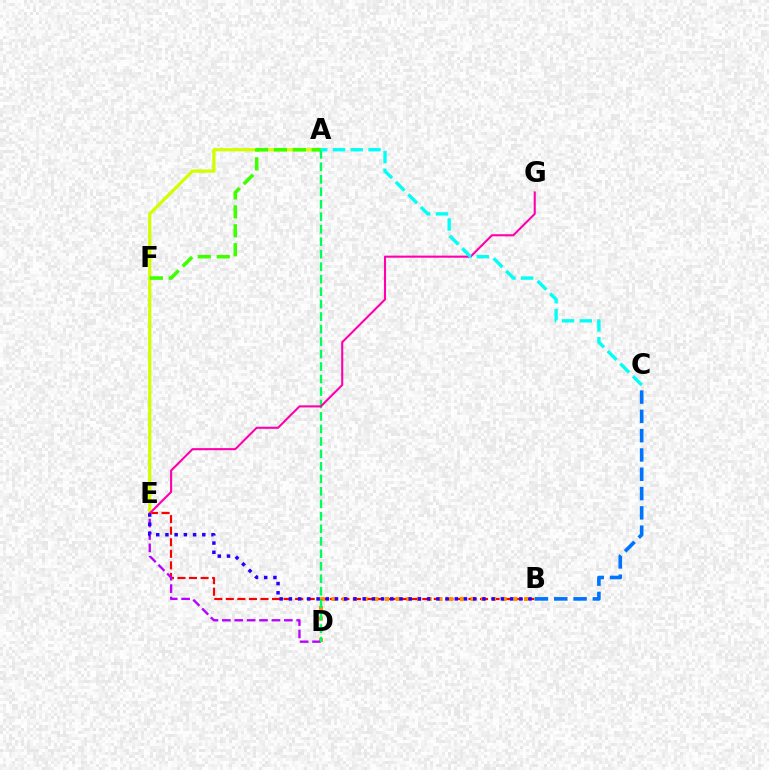{('B', 'E'): [{'color': '#ff0000', 'line_style': 'dashed', 'thickness': 1.57}, {'color': '#2500ff', 'line_style': 'dotted', 'thickness': 2.5}], ('A', 'E'): [{'color': '#d1ff00', 'line_style': 'solid', 'thickness': 2.33}], ('B', 'D'): [{'color': '#ff9400', 'line_style': 'dotted', 'thickness': 2.91}], ('D', 'E'): [{'color': '#b900ff', 'line_style': 'dashed', 'thickness': 1.68}], ('A', 'F'): [{'color': '#3dff00', 'line_style': 'dashed', 'thickness': 2.57}], ('A', 'D'): [{'color': '#00ff5c', 'line_style': 'dashed', 'thickness': 1.7}], ('E', 'G'): [{'color': '#ff00ac', 'line_style': 'solid', 'thickness': 1.51}], ('A', 'C'): [{'color': '#00fff6', 'line_style': 'dashed', 'thickness': 2.41}], ('B', 'C'): [{'color': '#0074ff', 'line_style': 'dashed', 'thickness': 2.62}]}